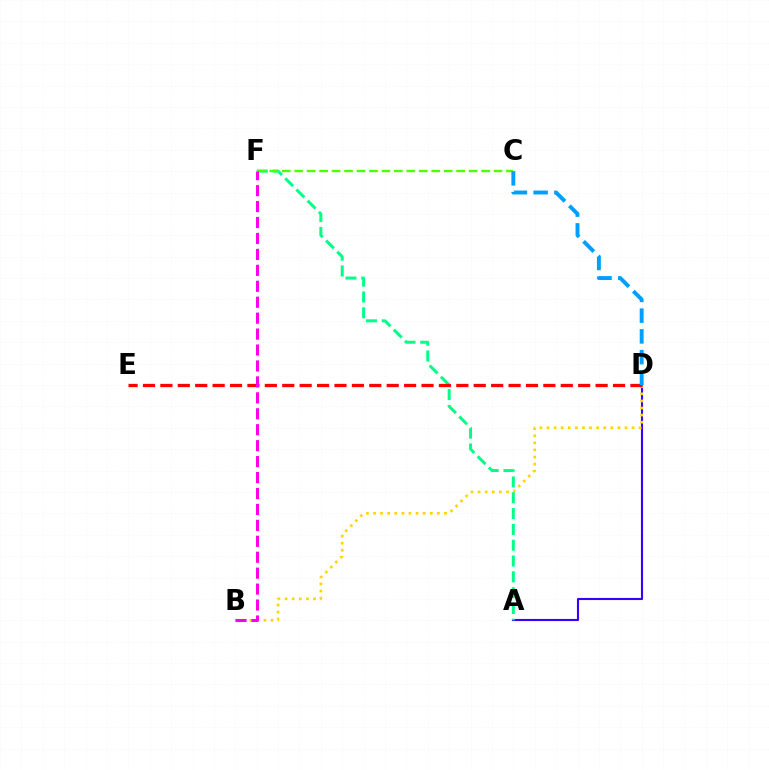{('A', 'D'): [{'color': '#3700ff', 'line_style': 'solid', 'thickness': 1.52}], ('B', 'D'): [{'color': '#ffd500', 'line_style': 'dotted', 'thickness': 1.93}], ('A', 'F'): [{'color': '#00ff86', 'line_style': 'dashed', 'thickness': 2.15}], ('C', 'F'): [{'color': '#4fff00', 'line_style': 'dashed', 'thickness': 1.69}], ('D', 'E'): [{'color': '#ff0000', 'line_style': 'dashed', 'thickness': 2.36}], ('C', 'D'): [{'color': '#009eff', 'line_style': 'dashed', 'thickness': 2.82}], ('B', 'F'): [{'color': '#ff00ed', 'line_style': 'dashed', 'thickness': 2.17}]}